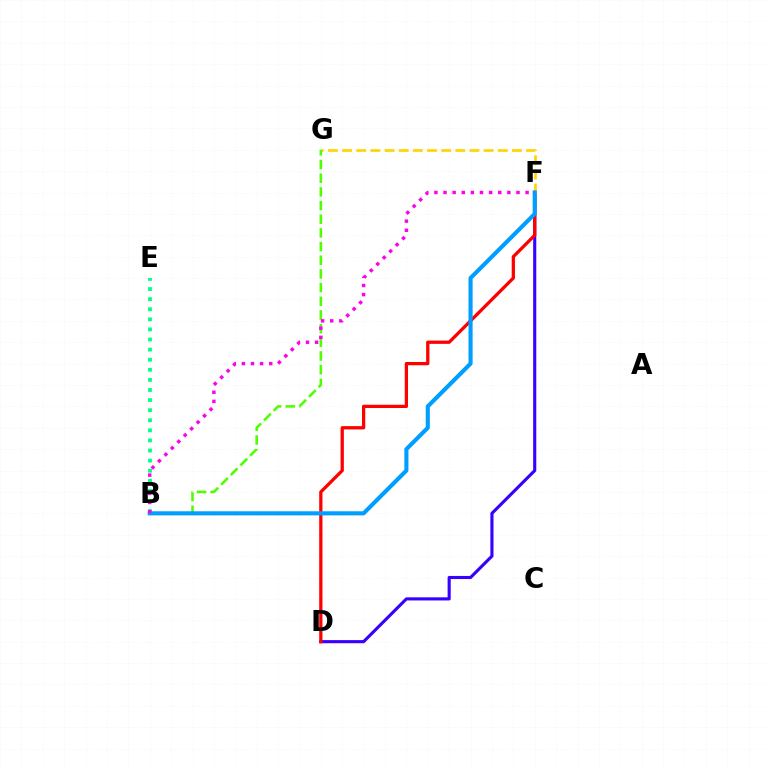{('D', 'F'): [{'color': '#3700ff', 'line_style': 'solid', 'thickness': 2.25}, {'color': '#ff0000', 'line_style': 'solid', 'thickness': 2.35}], ('F', 'G'): [{'color': '#ffd500', 'line_style': 'dashed', 'thickness': 1.92}], ('B', 'E'): [{'color': '#00ff86', 'line_style': 'dotted', 'thickness': 2.74}], ('B', 'G'): [{'color': '#4fff00', 'line_style': 'dashed', 'thickness': 1.86}], ('B', 'F'): [{'color': '#009eff', 'line_style': 'solid', 'thickness': 2.96}, {'color': '#ff00ed', 'line_style': 'dotted', 'thickness': 2.48}]}